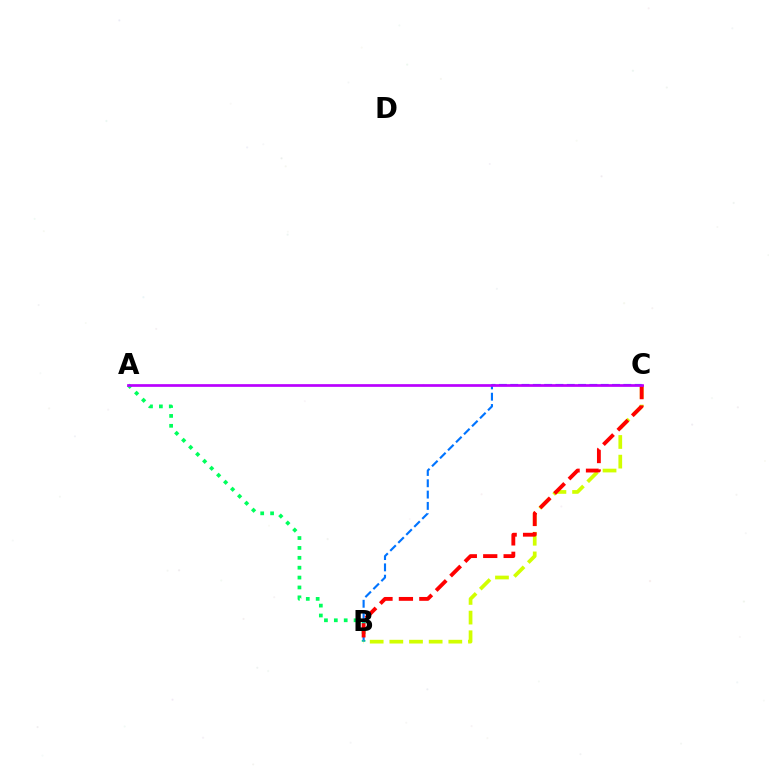{('A', 'B'): [{'color': '#00ff5c', 'line_style': 'dotted', 'thickness': 2.69}], ('B', 'C'): [{'color': '#0074ff', 'line_style': 'dashed', 'thickness': 1.54}, {'color': '#d1ff00', 'line_style': 'dashed', 'thickness': 2.67}, {'color': '#ff0000', 'line_style': 'dashed', 'thickness': 2.77}], ('A', 'C'): [{'color': '#b900ff', 'line_style': 'solid', 'thickness': 1.95}]}